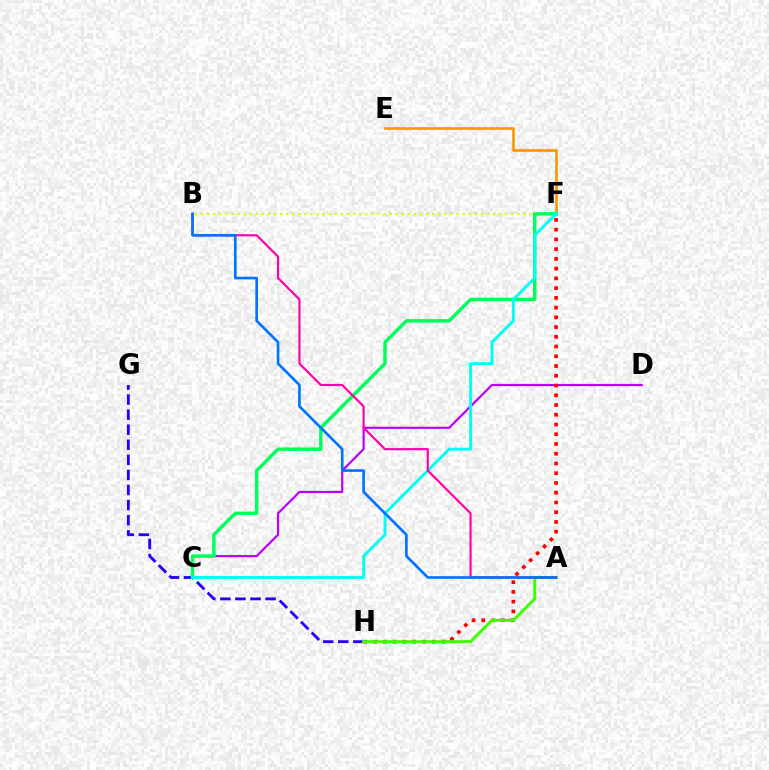{('C', 'D'): [{'color': '#b900ff', 'line_style': 'solid', 'thickness': 1.57}], ('F', 'H'): [{'color': '#ff0000', 'line_style': 'dotted', 'thickness': 2.65}], ('G', 'H'): [{'color': '#2500ff', 'line_style': 'dashed', 'thickness': 2.05}], ('B', 'F'): [{'color': '#d1ff00', 'line_style': 'dotted', 'thickness': 1.65}], ('E', 'F'): [{'color': '#ff9400', 'line_style': 'solid', 'thickness': 1.9}], ('A', 'H'): [{'color': '#3dff00', 'line_style': 'solid', 'thickness': 2.15}], ('C', 'F'): [{'color': '#00ff5c', 'line_style': 'solid', 'thickness': 2.48}, {'color': '#00fff6', 'line_style': 'solid', 'thickness': 2.08}], ('A', 'B'): [{'color': '#ff00ac', 'line_style': 'solid', 'thickness': 1.56}, {'color': '#0074ff', 'line_style': 'solid', 'thickness': 1.91}]}